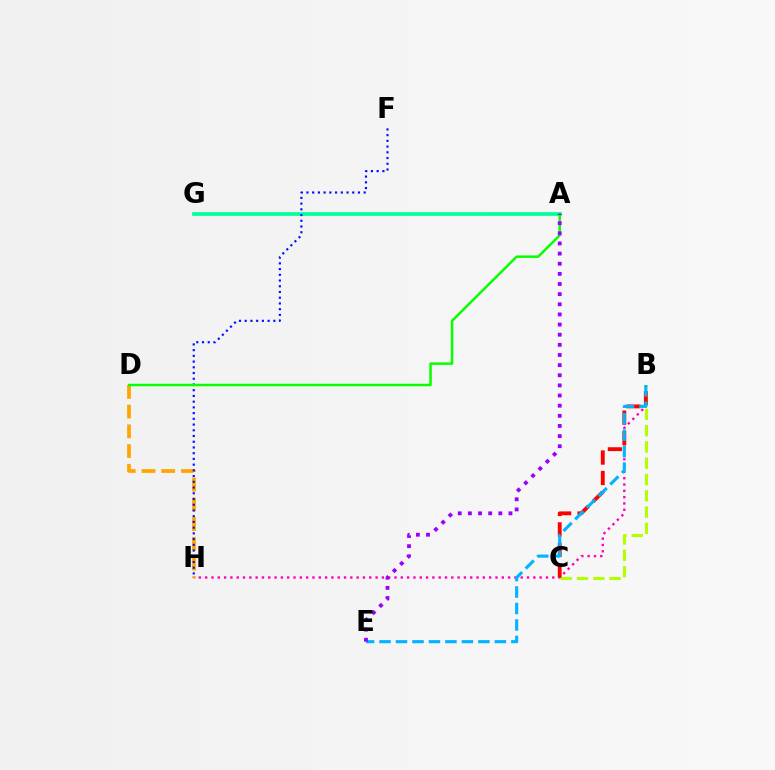{('B', 'H'): [{'color': '#ff00bd', 'line_style': 'dotted', 'thickness': 1.71}], ('D', 'H'): [{'color': '#ffa500', 'line_style': 'dashed', 'thickness': 2.68}], ('A', 'G'): [{'color': '#00ff9d', 'line_style': 'solid', 'thickness': 2.66}], ('B', 'C'): [{'color': '#b3ff00', 'line_style': 'dashed', 'thickness': 2.21}, {'color': '#ff0000', 'line_style': 'dashed', 'thickness': 2.78}], ('F', 'H'): [{'color': '#0010ff', 'line_style': 'dotted', 'thickness': 1.56}], ('B', 'E'): [{'color': '#00b5ff', 'line_style': 'dashed', 'thickness': 2.24}], ('A', 'D'): [{'color': '#08ff00', 'line_style': 'solid', 'thickness': 1.79}], ('A', 'E'): [{'color': '#9b00ff', 'line_style': 'dotted', 'thickness': 2.75}]}